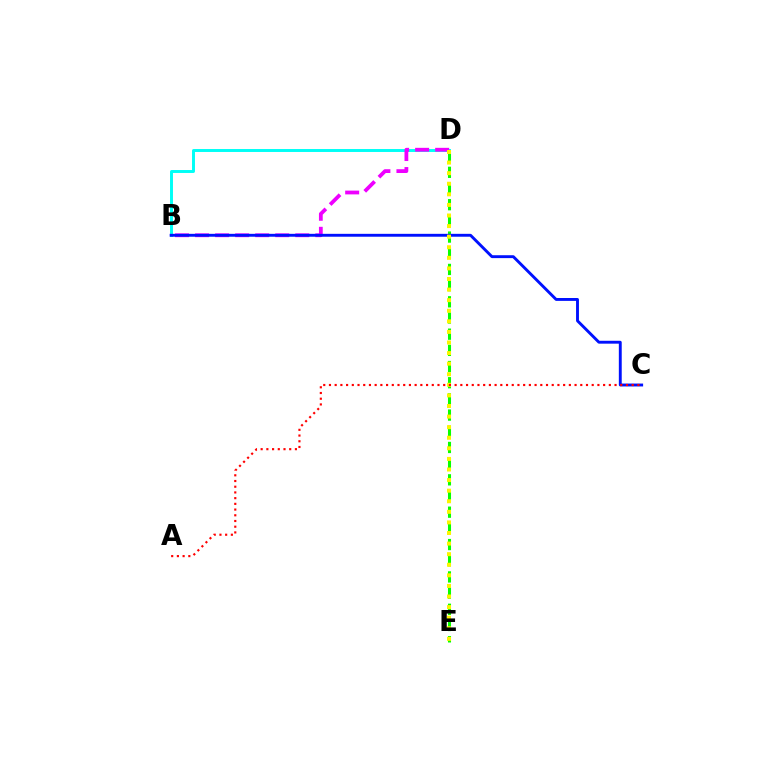{('B', 'D'): [{'color': '#00fff6', 'line_style': 'solid', 'thickness': 2.12}, {'color': '#ee00ff', 'line_style': 'dashed', 'thickness': 2.72}], ('D', 'E'): [{'color': '#08ff00', 'line_style': 'dashed', 'thickness': 2.2}, {'color': '#fcf500', 'line_style': 'dotted', 'thickness': 2.88}], ('B', 'C'): [{'color': '#0010ff', 'line_style': 'solid', 'thickness': 2.08}], ('A', 'C'): [{'color': '#ff0000', 'line_style': 'dotted', 'thickness': 1.55}]}